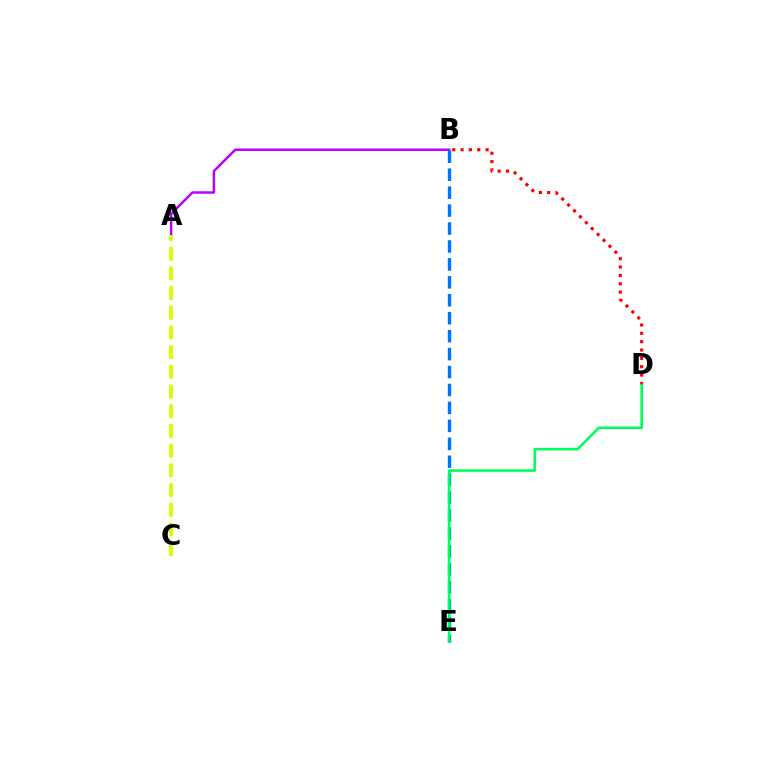{('A', 'B'): [{'color': '#b900ff', 'line_style': 'solid', 'thickness': 1.79}], ('A', 'C'): [{'color': '#d1ff00', 'line_style': 'dashed', 'thickness': 2.68}], ('B', 'D'): [{'color': '#ff0000', 'line_style': 'dotted', 'thickness': 2.27}], ('B', 'E'): [{'color': '#0074ff', 'line_style': 'dashed', 'thickness': 2.44}], ('D', 'E'): [{'color': '#00ff5c', 'line_style': 'solid', 'thickness': 1.88}]}